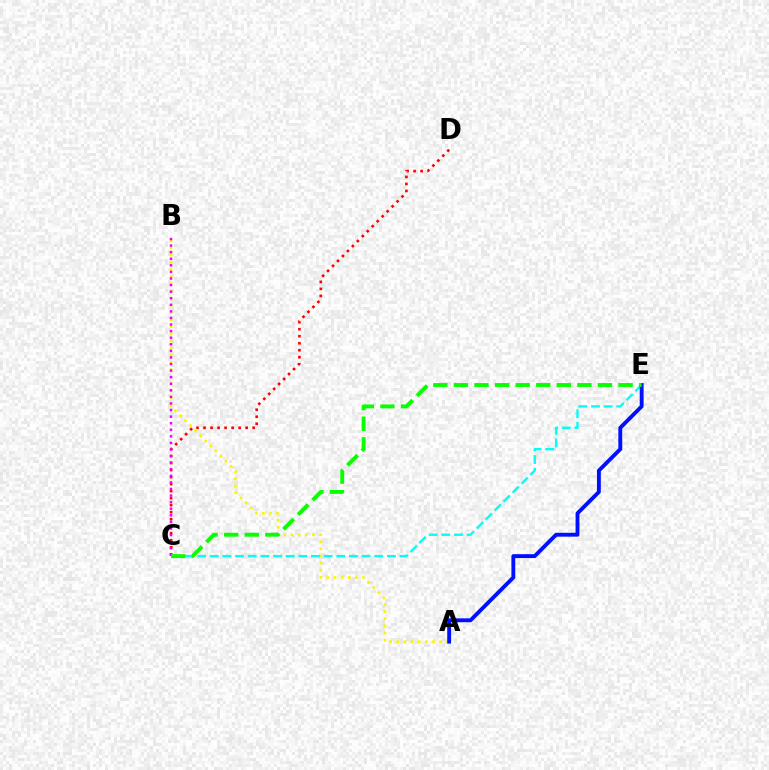{('A', 'B'): [{'color': '#fcf500', 'line_style': 'dotted', 'thickness': 1.94}], ('C', 'E'): [{'color': '#00fff6', 'line_style': 'dashed', 'thickness': 1.72}, {'color': '#08ff00', 'line_style': 'dashed', 'thickness': 2.8}], ('A', 'E'): [{'color': '#0010ff', 'line_style': 'solid', 'thickness': 2.79}], ('C', 'D'): [{'color': '#ff0000', 'line_style': 'dotted', 'thickness': 1.91}], ('B', 'C'): [{'color': '#ee00ff', 'line_style': 'dotted', 'thickness': 1.79}]}